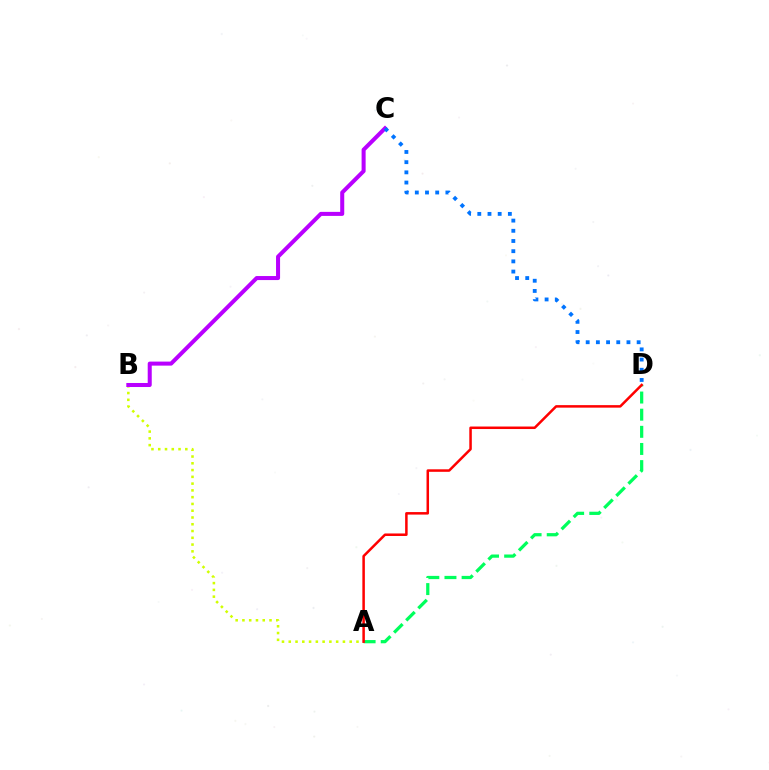{('A', 'B'): [{'color': '#d1ff00', 'line_style': 'dotted', 'thickness': 1.84}], ('B', 'C'): [{'color': '#b900ff', 'line_style': 'solid', 'thickness': 2.9}], ('A', 'D'): [{'color': '#00ff5c', 'line_style': 'dashed', 'thickness': 2.33}, {'color': '#ff0000', 'line_style': 'solid', 'thickness': 1.81}], ('C', 'D'): [{'color': '#0074ff', 'line_style': 'dotted', 'thickness': 2.77}]}